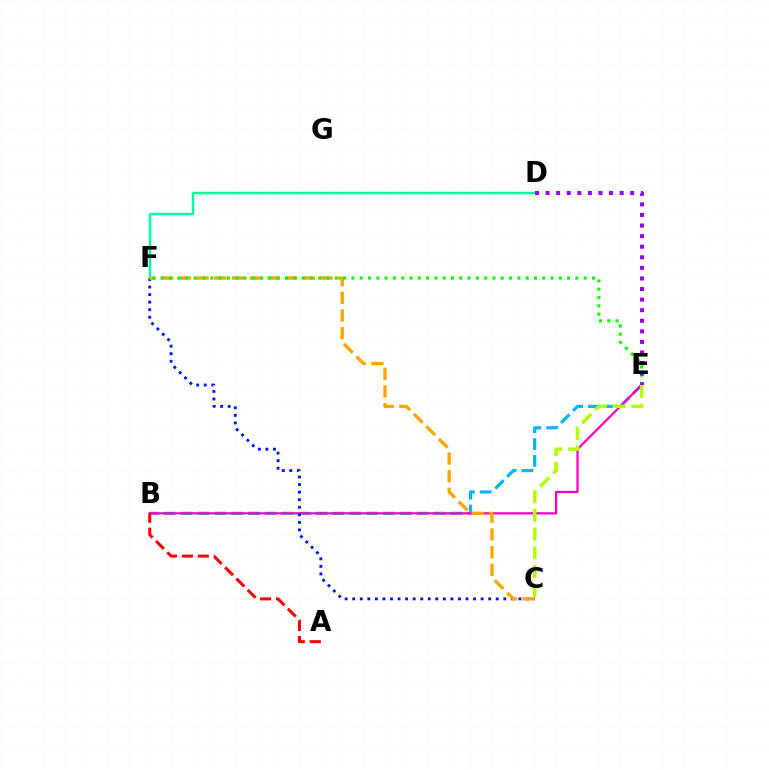{('B', 'E'): [{'color': '#00b5ff', 'line_style': 'dashed', 'thickness': 2.29}, {'color': '#ff00bd', 'line_style': 'solid', 'thickness': 1.64}], ('C', 'F'): [{'color': '#0010ff', 'line_style': 'dotted', 'thickness': 2.05}, {'color': '#ffa500', 'line_style': 'dashed', 'thickness': 2.4}], ('D', 'F'): [{'color': '#00ff9d', 'line_style': 'solid', 'thickness': 1.77}], ('C', 'E'): [{'color': '#b3ff00', 'line_style': 'dashed', 'thickness': 2.54}], ('E', 'F'): [{'color': '#08ff00', 'line_style': 'dotted', 'thickness': 2.25}], ('A', 'B'): [{'color': '#ff0000', 'line_style': 'dashed', 'thickness': 2.17}], ('D', 'E'): [{'color': '#9b00ff', 'line_style': 'dotted', 'thickness': 2.87}]}